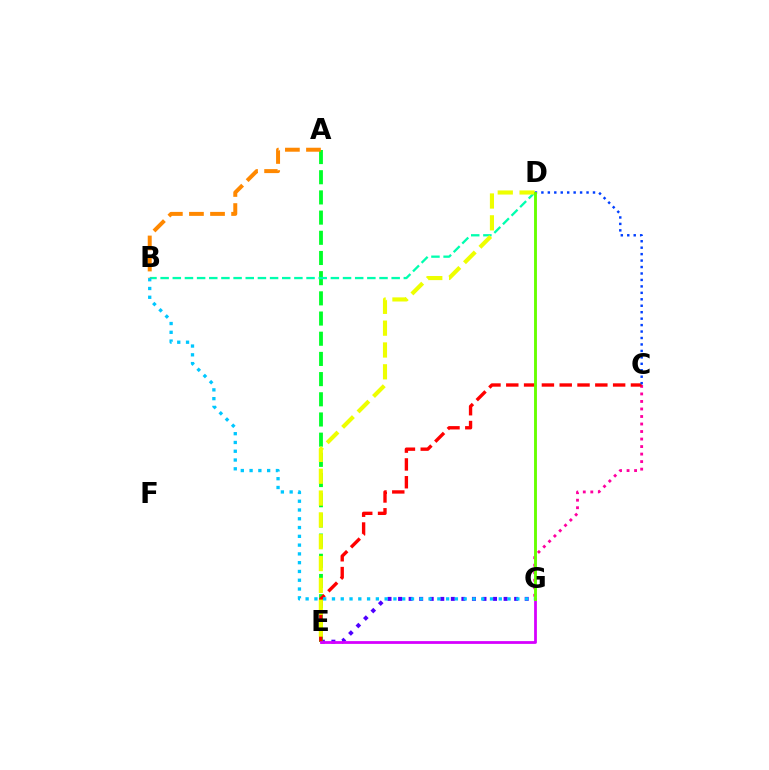{('E', 'G'): [{'color': '#4f00ff', 'line_style': 'dotted', 'thickness': 2.87}, {'color': '#d600ff', 'line_style': 'solid', 'thickness': 2.0}], ('C', 'G'): [{'color': '#ff00a0', 'line_style': 'dotted', 'thickness': 2.04}], ('A', 'E'): [{'color': '#00ff27', 'line_style': 'dashed', 'thickness': 2.74}], ('B', 'D'): [{'color': '#00ffaf', 'line_style': 'dashed', 'thickness': 1.65}], ('C', 'E'): [{'color': '#ff0000', 'line_style': 'dashed', 'thickness': 2.42}], ('B', 'G'): [{'color': '#00c7ff', 'line_style': 'dotted', 'thickness': 2.39}], ('A', 'B'): [{'color': '#ff8800', 'line_style': 'dashed', 'thickness': 2.86}], ('C', 'D'): [{'color': '#003fff', 'line_style': 'dotted', 'thickness': 1.75}], ('D', 'E'): [{'color': '#eeff00', 'line_style': 'dashed', 'thickness': 2.97}], ('D', 'G'): [{'color': '#66ff00', 'line_style': 'solid', 'thickness': 2.07}]}